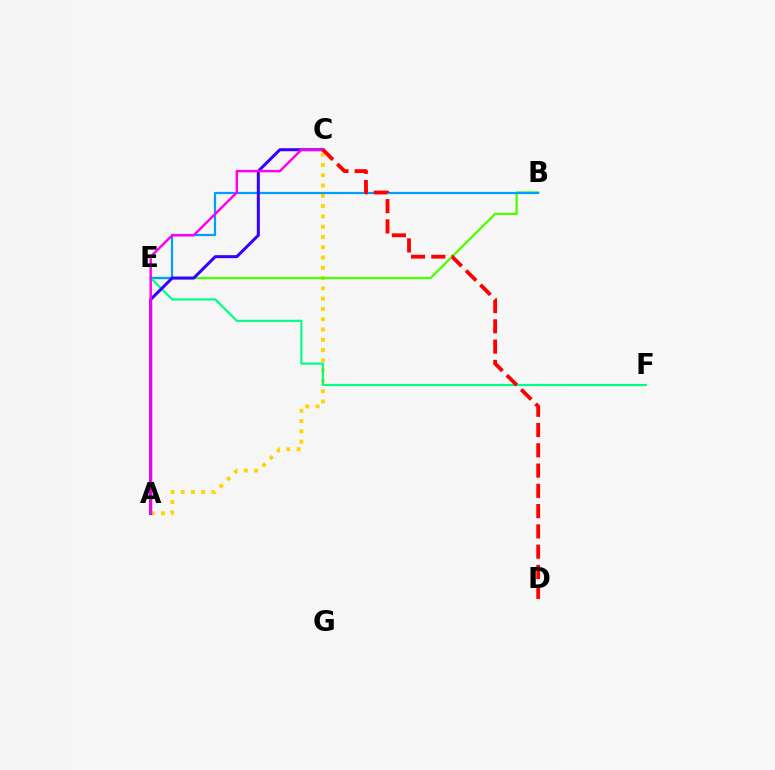{('A', 'C'): [{'color': '#ffd500', 'line_style': 'dotted', 'thickness': 2.79}, {'color': '#3700ff', 'line_style': 'solid', 'thickness': 2.17}, {'color': '#ff00ed', 'line_style': 'solid', 'thickness': 1.76}], ('B', 'E'): [{'color': '#4fff00', 'line_style': 'solid', 'thickness': 1.64}, {'color': '#009eff', 'line_style': 'solid', 'thickness': 1.6}], ('E', 'F'): [{'color': '#00ff86', 'line_style': 'solid', 'thickness': 1.56}], ('C', 'D'): [{'color': '#ff0000', 'line_style': 'dashed', 'thickness': 2.75}]}